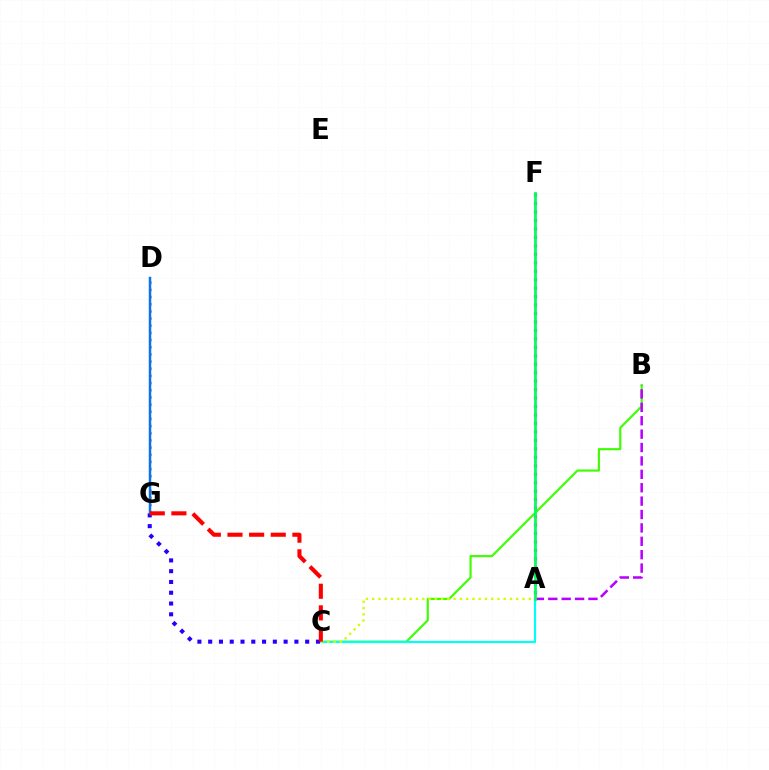{('D', 'G'): [{'color': '#ff9400', 'line_style': 'dotted', 'thickness': 1.95}, {'color': '#0074ff', 'line_style': 'solid', 'thickness': 1.78}], ('B', 'C'): [{'color': '#3dff00', 'line_style': 'solid', 'thickness': 1.55}], ('A', 'F'): [{'color': '#ff00ac', 'line_style': 'dotted', 'thickness': 2.3}, {'color': '#00ff5c', 'line_style': 'solid', 'thickness': 2.0}], ('A', 'B'): [{'color': '#b900ff', 'line_style': 'dashed', 'thickness': 1.82}], ('A', 'C'): [{'color': '#00fff6', 'line_style': 'solid', 'thickness': 1.55}, {'color': '#d1ff00', 'line_style': 'dotted', 'thickness': 1.7}], ('C', 'G'): [{'color': '#2500ff', 'line_style': 'dotted', 'thickness': 2.93}, {'color': '#ff0000', 'line_style': 'dashed', 'thickness': 2.94}]}